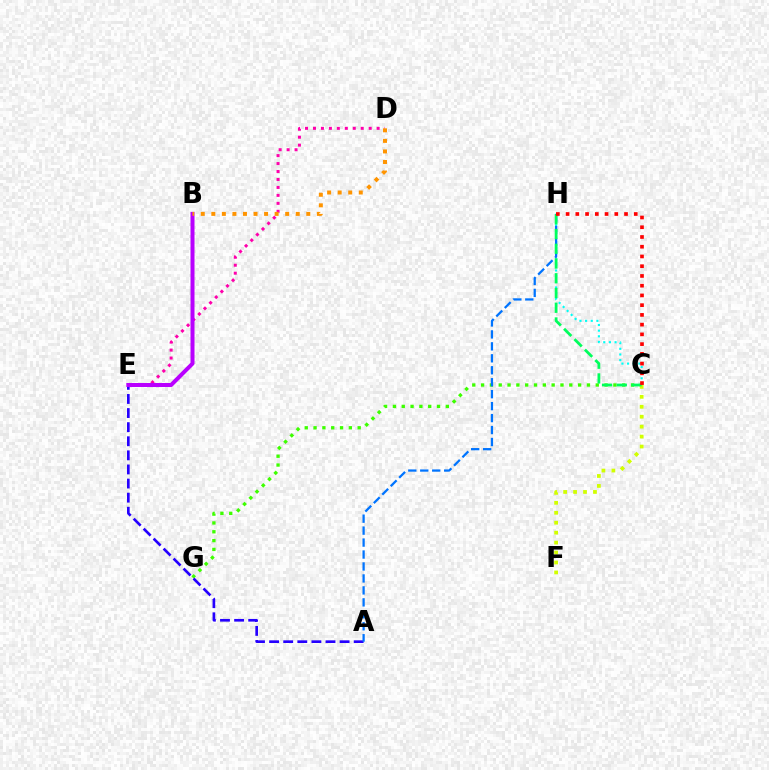{('C', 'H'): [{'color': '#00fff6', 'line_style': 'dotted', 'thickness': 1.54}, {'color': '#00ff5c', 'line_style': 'dashed', 'thickness': 2.0}, {'color': '#ff0000', 'line_style': 'dotted', 'thickness': 2.65}], ('C', 'G'): [{'color': '#3dff00', 'line_style': 'dotted', 'thickness': 2.4}], ('A', 'E'): [{'color': '#2500ff', 'line_style': 'dashed', 'thickness': 1.92}], ('C', 'F'): [{'color': '#d1ff00', 'line_style': 'dotted', 'thickness': 2.7}], ('D', 'E'): [{'color': '#ff00ac', 'line_style': 'dotted', 'thickness': 2.16}], ('B', 'E'): [{'color': '#b900ff', 'line_style': 'solid', 'thickness': 2.88}], ('A', 'H'): [{'color': '#0074ff', 'line_style': 'dashed', 'thickness': 1.62}], ('B', 'D'): [{'color': '#ff9400', 'line_style': 'dotted', 'thickness': 2.87}]}